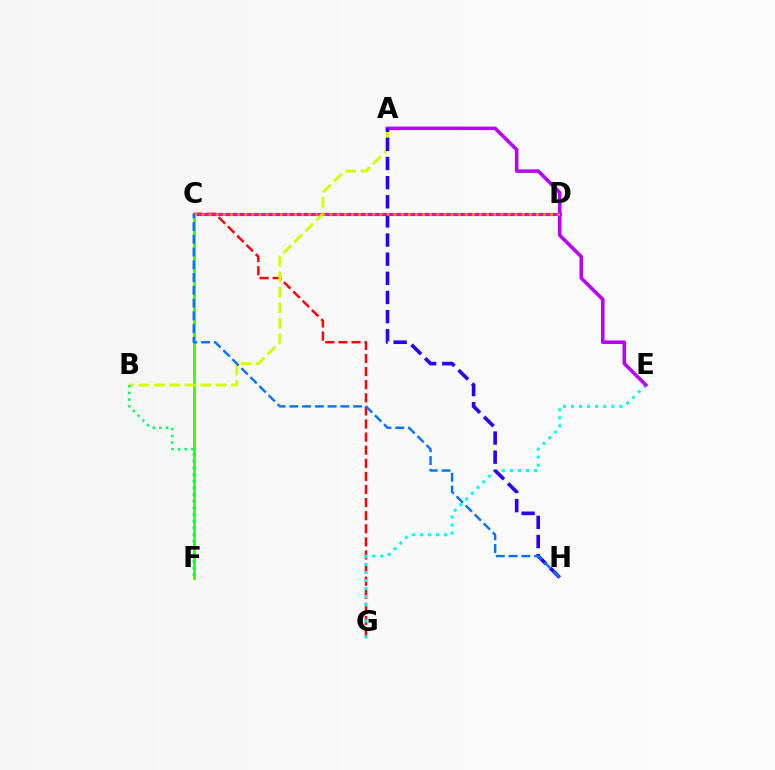{('C', 'G'): [{'color': '#ff0000', 'line_style': 'dashed', 'thickness': 1.78}], ('C', 'F'): [{'color': '#3dff00', 'line_style': 'solid', 'thickness': 2.1}], ('E', 'G'): [{'color': '#00fff6', 'line_style': 'dotted', 'thickness': 2.19}], ('C', 'D'): [{'color': '#ff00ac', 'line_style': 'solid', 'thickness': 2.26}, {'color': '#ff9400', 'line_style': 'dotted', 'thickness': 1.93}], ('A', 'B'): [{'color': '#d1ff00', 'line_style': 'dashed', 'thickness': 2.1}], ('A', 'E'): [{'color': '#b900ff', 'line_style': 'solid', 'thickness': 2.56}], ('B', 'F'): [{'color': '#00ff5c', 'line_style': 'dotted', 'thickness': 1.81}], ('A', 'H'): [{'color': '#2500ff', 'line_style': 'dashed', 'thickness': 2.6}], ('C', 'H'): [{'color': '#0074ff', 'line_style': 'dashed', 'thickness': 1.73}]}